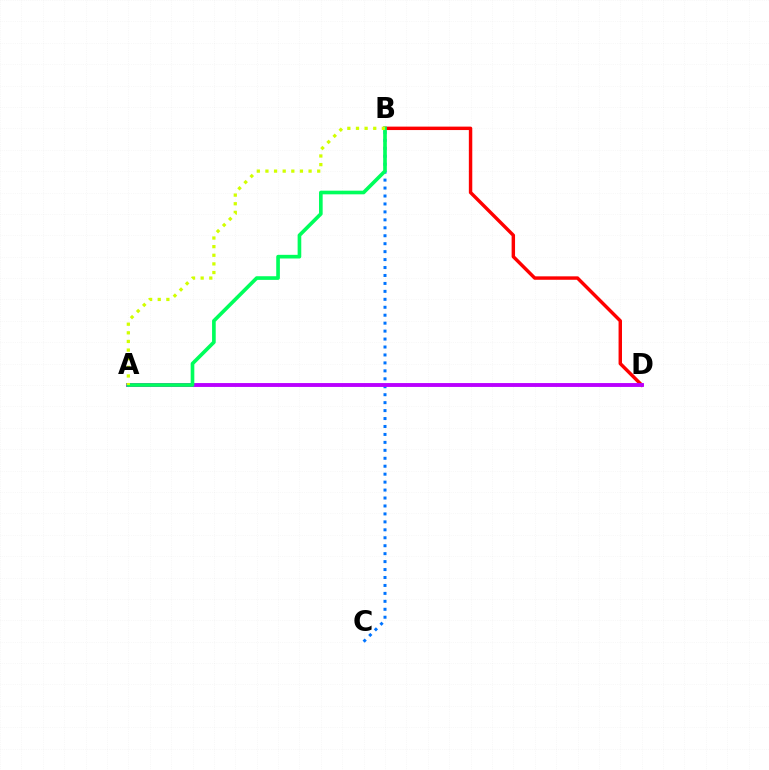{('B', 'C'): [{'color': '#0074ff', 'line_style': 'dotted', 'thickness': 2.16}], ('B', 'D'): [{'color': '#ff0000', 'line_style': 'solid', 'thickness': 2.47}], ('A', 'D'): [{'color': '#b900ff', 'line_style': 'solid', 'thickness': 2.79}], ('A', 'B'): [{'color': '#00ff5c', 'line_style': 'solid', 'thickness': 2.63}, {'color': '#d1ff00', 'line_style': 'dotted', 'thickness': 2.34}]}